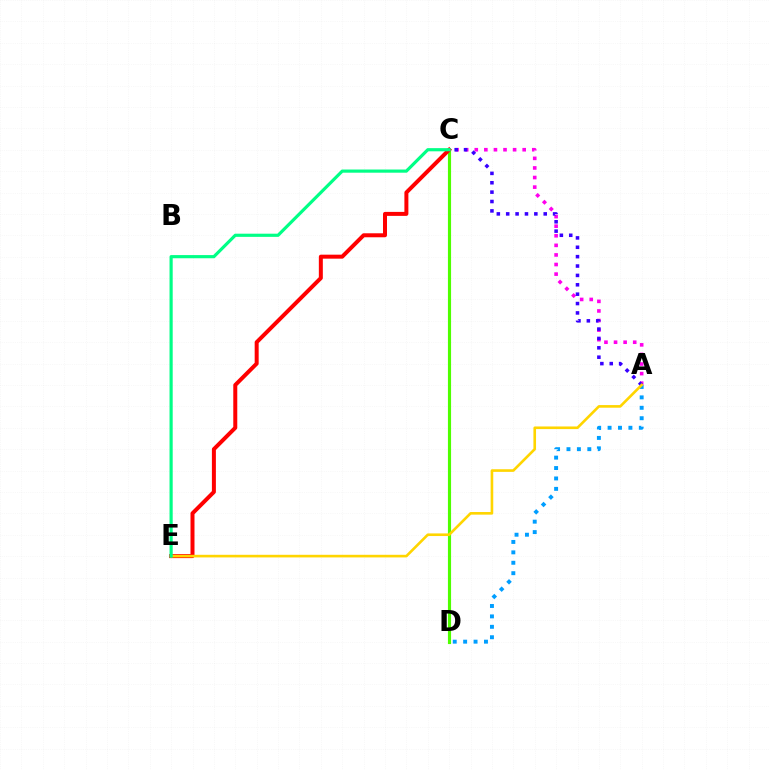{('A', 'C'): [{'color': '#ff00ed', 'line_style': 'dotted', 'thickness': 2.6}, {'color': '#3700ff', 'line_style': 'dotted', 'thickness': 2.55}], ('C', 'D'): [{'color': '#4fff00', 'line_style': 'solid', 'thickness': 2.26}], ('A', 'D'): [{'color': '#009eff', 'line_style': 'dotted', 'thickness': 2.83}], ('C', 'E'): [{'color': '#ff0000', 'line_style': 'solid', 'thickness': 2.87}, {'color': '#00ff86', 'line_style': 'solid', 'thickness': 2.28}], ('A', 'E'): [{'color': '#ffd500', 'line_style': 'solid', 'thickness': 1.89}]}